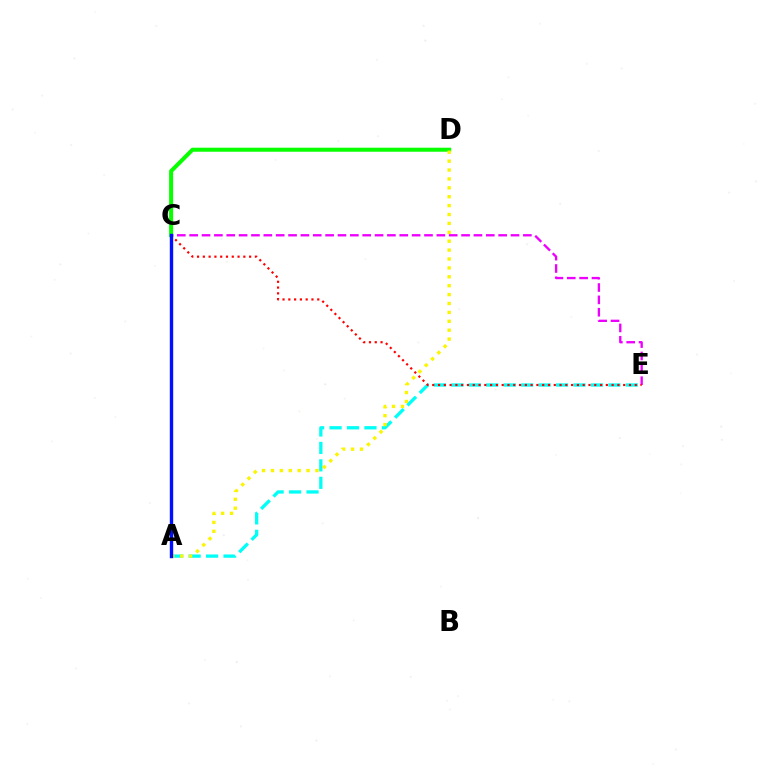{('C', 'D'): [{'color': '#08ff00', 'line_style': 'solid', 'thickness': 2.9}], ('A', 'E'): [{'color': '#00fff6', 'line_style': 'dashed', 'thickness': 2.37}], ('C', 'E'): [{'color': '#ee00ff', 'line_style': 'dashed', 'thickness': 1.68}, {'color': '#ff0000', 'line_style': 'dotted', 'thickness': 1.57}], ('A', 'D'): [{'color': '#fcf500', 'line_style': 'dotted', 'thickness': 2.42}], ('A', 'C'): [{'color': '#0010ff', 'line_style': 'solid', 'thickness': 2.44}]}